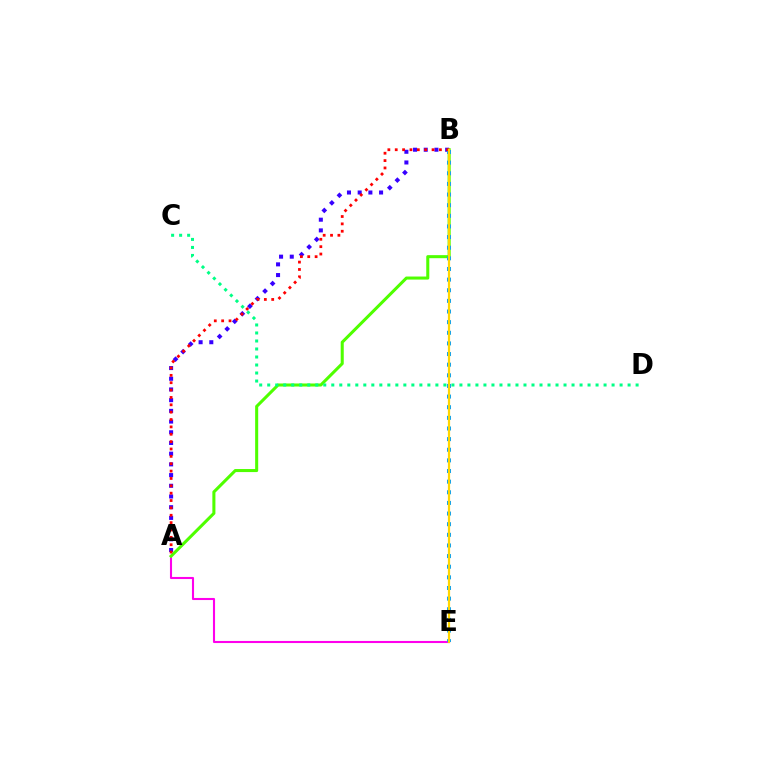{('A', 'E'): [{'color': '#ff00ed', 'line_style': 'solid', 'thickness': 1.51}], ('A', 'B'): [{'color': '#3700ff', 'line_style': 'dotted', 'thickness': 2.91}, {'color': '#4fff00', 'line_style': 'solid', 'thickness': 2.2}, {'color': '#ff0000', 'line_style': 'dotted', 'thickness': 2.0}], ('B', 'E'): [{'color': '#009eff', 'line_style': 'dotted', 'thickness': 2.89}, {'color': '#ffd500', 'line_style': 'solid', 'thickness': 1.59}], ('C', 'D'): [{'color': '#00ff86', 'line_style': 'dotted', 'thickness': 2.18}]}